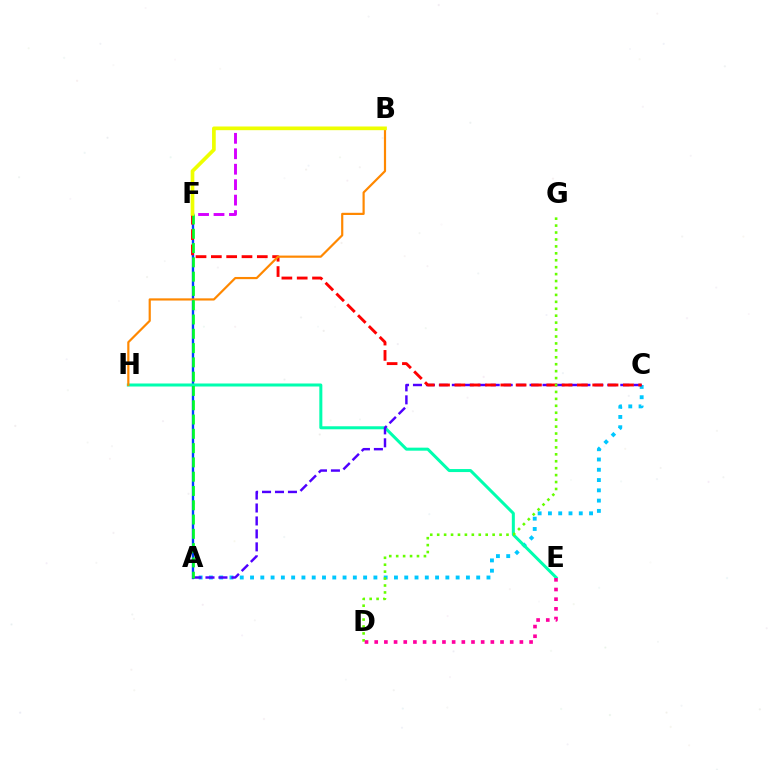{('A', 'F'): [{'color': '#003fff', 'line_style': 'solid', 'thickness': 1.71}, {'color': '#00ff27', 'line_style': 'dashed', 'thickness': 1.94}], ('A', 'C'): [{'color': '#00c7ff', 'line_style': 'dotted', 'thickness': 2.79}, {'color': '#4f00ff', 'line_style': 'dashed', 'thickness': 1.76}], ('E', 'H'): [{'color': '#00ffaf', 'line_style': 'solid', 'thickness': 2.17}], ('B', 'F'): [{'color': '#d600ff', 'line_style': 'dashed', 'thickness': 2.1}, {'color': '#eeff00', 'line_style': 'solid', 'thickness': 2.66}], ('C', 'F'): [{'color': '#ff0000', 'line_style': 'dashed', 'thickness': 2.08}], ('B', 'H'): [{'color': '#ff8800', 'line_style': 'solid', 'thickness': 1.58}], ('D', 'G'): [{'color': '#66ff00', 'line_style': 'dotted', 'thickness': 1.88}], ('D', 'E'): [{'color': '#ff00a0', 'line_style': 'dotted', 'thickness': 2.63}]}